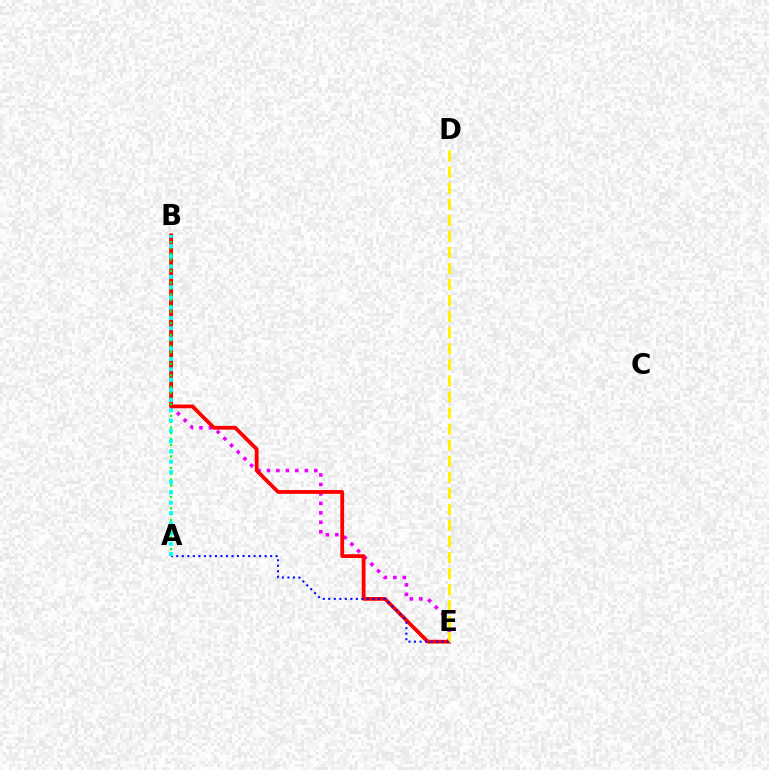{('B', 'E'): [{'color': '#ee00ff', 'line_style': 'dotted', 'thickness': 2.57}, {'color': '#ff0000', 'line_style': 'solid', 'thickness': 2.72}], ('A', 'B'): [{'color': '#08ff00', 'line_style': 'dotted', 'thickness': 1.57}, {'color': '#00fff6', 'line_style': 'dotted', 'thickness': 2.79}], ('D', 'E'): [{'color': '#fcf500', 'line_style': 'dashed', 'thickness': 2.18}], ('A', 'E'): [{'color': '#0010ff', 'line_style': 'dotted', 'thickness': 1.5}]}